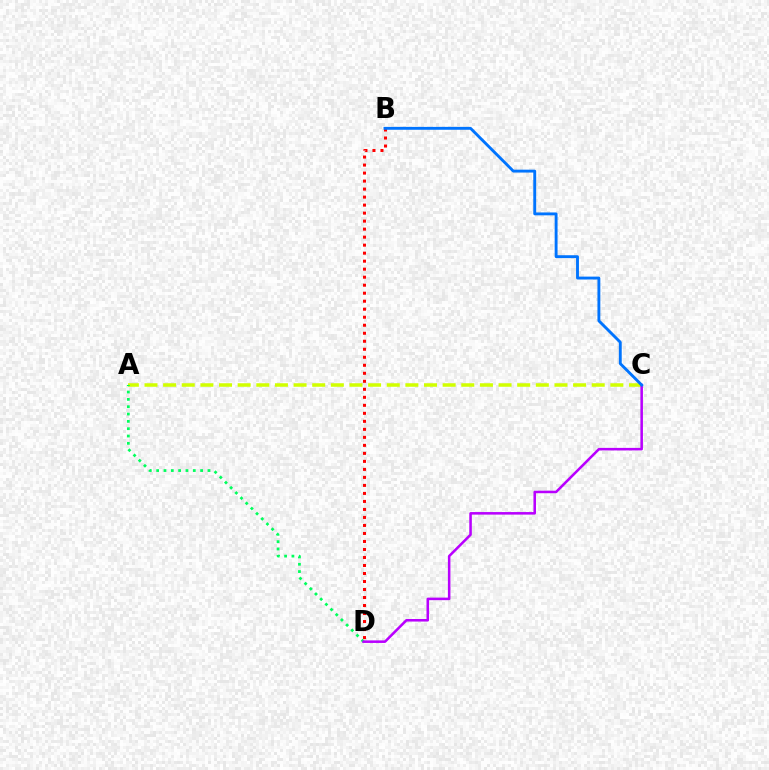{('A', 'C'): [{'color': '#d1ff00', 'line_style': 'dashed', 'thickness': 2.53}], ('A', 'D'): [{'color': '#00ff5c', 'line_style': 'dotted', 'thickness': 1.99}], ('B', 'D'): [{'color': '#ff0000', 'line_style': 'dotted', 'thickness': 2.18}], ('C', 'D'): [{'color': '#b900ff', 'line_style': 'solid', 'thickness': 1.84}], ('B', 'C'): [{'color': '#0074ff', 'line_style': 'solid', 'thickness': 2.07}]}